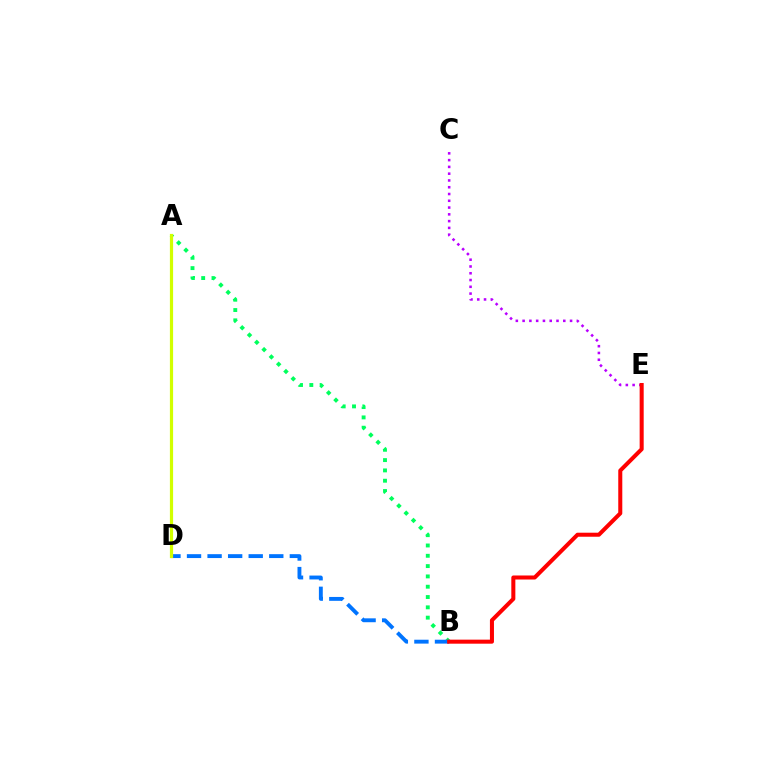{('C', 'E'): [{'color': '#b900ff', 'line_style': 'dotted', 'thickness': 1.84}], ('A', 'B'): [{'color': '#00ff5c', 'line_style': 'dotted', 'thickness': 2.8}], ('B', 'D'): [{'color': '#0074ff', 'line_style': 'dashed', 'thickness': 2.79}], ('B', 'E'): [{'color': '#ff0000', 'line_style': 'solid', 'thickness': 2.9}], ('A', 'D'): [{'color': '#d1ff00', 'line_style': 'solid', 'thickness': 2.31}]}